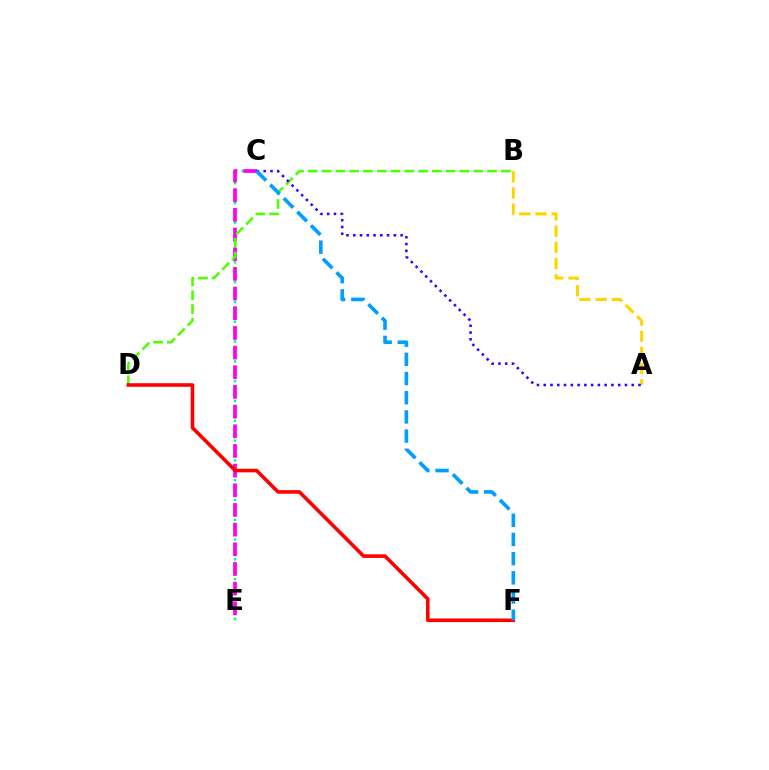{('C', 'E'): [{'color': '#00ff86', 'line_style': 'dotted', 'thickness': 1.79}, {'color': '#ff00ed', 'line_style': 'dashed', 'thickness': 2.67}], ('B', 'D'): [{'color': '#4fff00', 'line_style': 'dashed', 'thickness': 1.87}], ('A', 'B'): [{'color': '#ffd500', 'line_style': 'dashed', 'thickness': 2.2}], ('A', 'C'): [{'color': '#3700ff', 'line_style': 'dotted', 'thickness': 1.84}], ('D', 'F'): [{'color': '#ff0000', 'line_style': 'solid', 'thickness': 2.58}], ('C', 'F'): [{'color': '#009eff', 'line_style': 'dashed', 'thickness': 2.61}]}